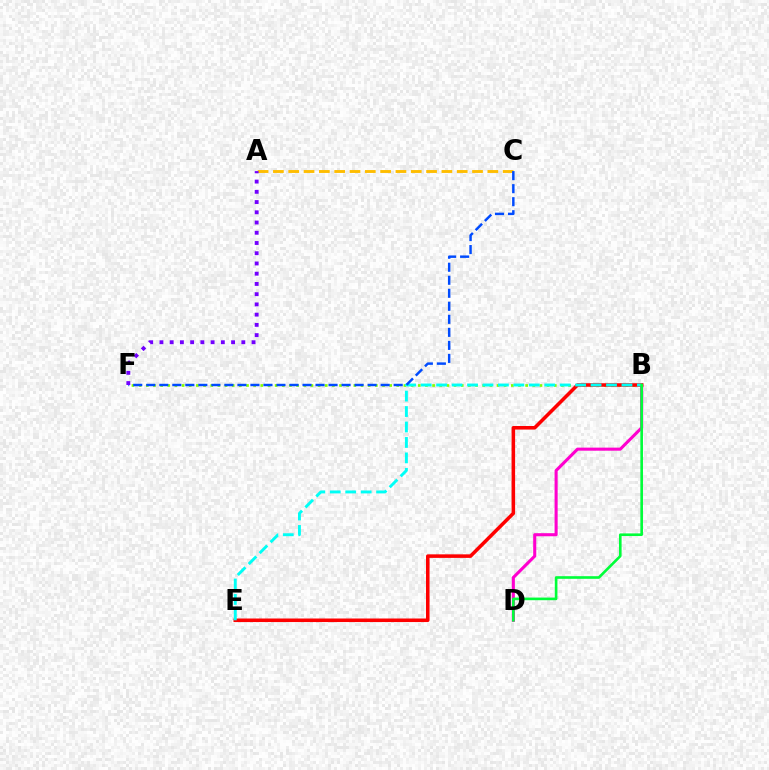{('B', 'D'): [{'color': '#ff00cf', 'line_style': 'solid', 'thickness': 2.21}, {'color': '#00ff39', 'line_style': 'solid', 'thickness': 1.9}], ('B', 'F'): [{'color': '#84ff00', 'line_style': 'dotted', 'thickness': 1.94}], ('B', 'E'): [{'color': '#ff0000', 'line_style': 'solid', 'thickness': 2.55}, {'color': '#00fff6', 'line_style': 'dashed', 'thickness': 2.1}], ('A', 'C'): [{'color': '#ffbd00', 'line_style': 'dashed', 'thickness': 2.08}], ('C', 'F'): [{'color': '#004bff', 'line_style': 'dashed', 'thickness': 1.77}], ('A', 'F'): [{'color': '#7200ff', 'line_style': 'dotted', 'thickness': 2.78}]}